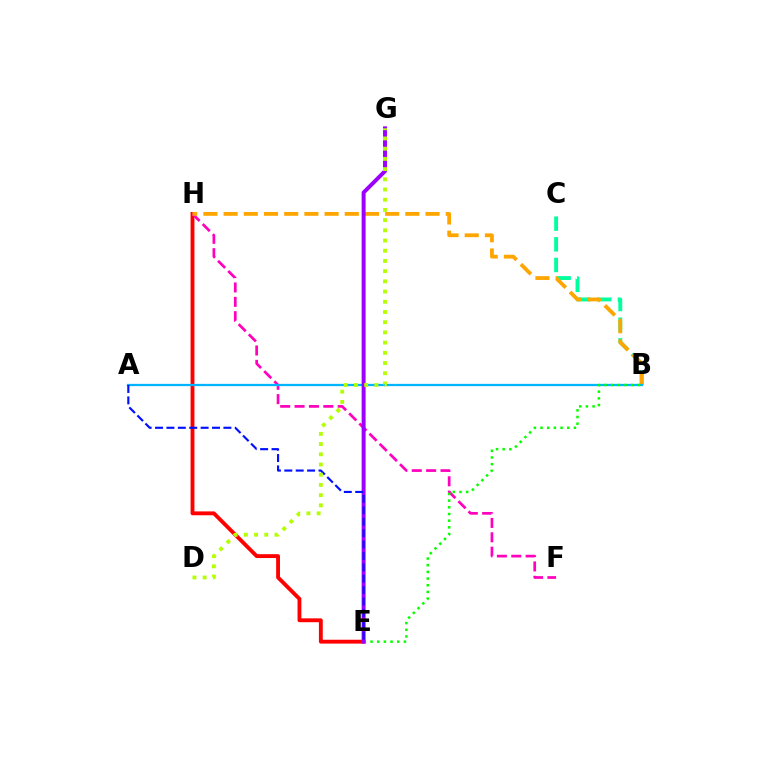{('E', 'H'): [{'color': '#ff0000', 'line_style': 'solid', 'thickness': 2.78}], ('F', 'H'): [{'color': '#ff00bd', 'line_style': 'dashed', 'thickness': 1.95}], ('B', 'C'): [{'color': '#00ff9d', 'line_style': 'dashed', 'thickness': 2.81}], ('B', 'H'): [{'color': '#ffa500', 'line_style': 'dashed', 'thickness': 2.74}], ('A', 'B'): [{'color': '#00b5ff', 'line_style': 'solid', 'thickness': 1.63}], ('B', 'E'): [{'color': '#08ff00', 'line_style': 'dotted', 'thickness': 1.81}], ('E', 'G'): [{'color': '#9b00ff', 'line_style': 'solid', 'thickness': 2.84}], ('A', 'E'): [{'color': '#0010ff', 'line_style': 'dashed', 'thickness': 1.55}], ('D', 'G'): [{'color': '#b3ff00', 'line_style': 'dotted', 'thickness': 2.77}]}